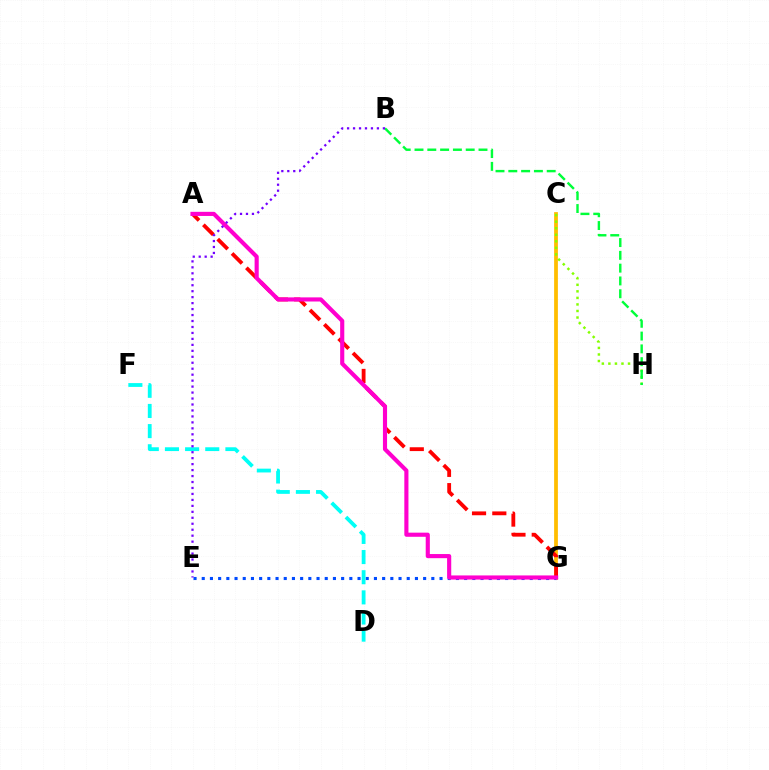{('C', 'G'): [{'color': '#ffbd00', 'line_style': 'solid', 'thickness': 2.71}], ('C', 'H'): [{'color': '#84ff00', 'line_style': 'dotted', 'thickness': 1.78}], ('E', 'G'): [{'color': '#004bff', 'line_style': 'dotted', 'thickness': 2.23}], ('A', 'G'): [{'color': '#ff0000', 'line_style': 'dashed', 'thickness': 2.75}, {'color': '#ff00cf', 'line_style': 'solid', 'thickness': 2.97}], ('D', 'F'): [{'color': '#00fff6', 'line_style': 'dashed', 'thickness': 2.74}], ('B', 'H'): [{'color': '#00ff39', 'line_style': 'dashed', 'thickness': 1.74}], ('B', 'E'): [{'color': '#7200ff', 'line_style': 'dotted', 'thickness': 1.62}]}